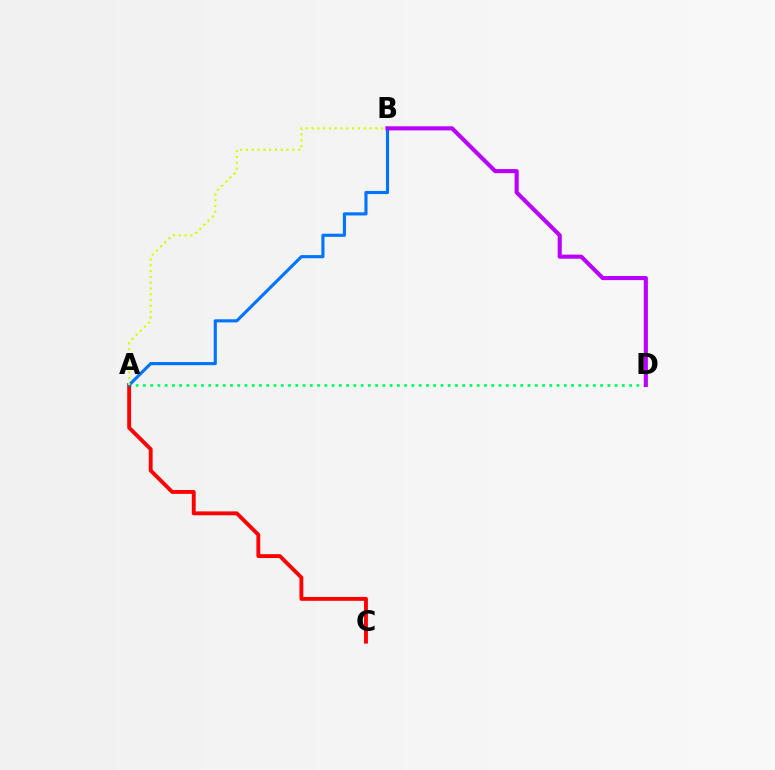{('A', 'D'): [{'color': '#00ff5c', 'line_style': 'dotted', 'thickness': 1.97}], ('A', 'C'): [{'color': '#ff0000', 'line_style': 'solid', 'thickness': 2.78}], ('A', 'B'): [{'color': '#0074ff', 'line_style': 'solid', 'thickness': 2.25}, {'color': '#d1ff00', 'line_style': 'dotted', 'thickness': 1.58}], ('B', 'D'): [{'color': '#b900ff', 'line_style': 'solid', 'thickness': 2.94}]}